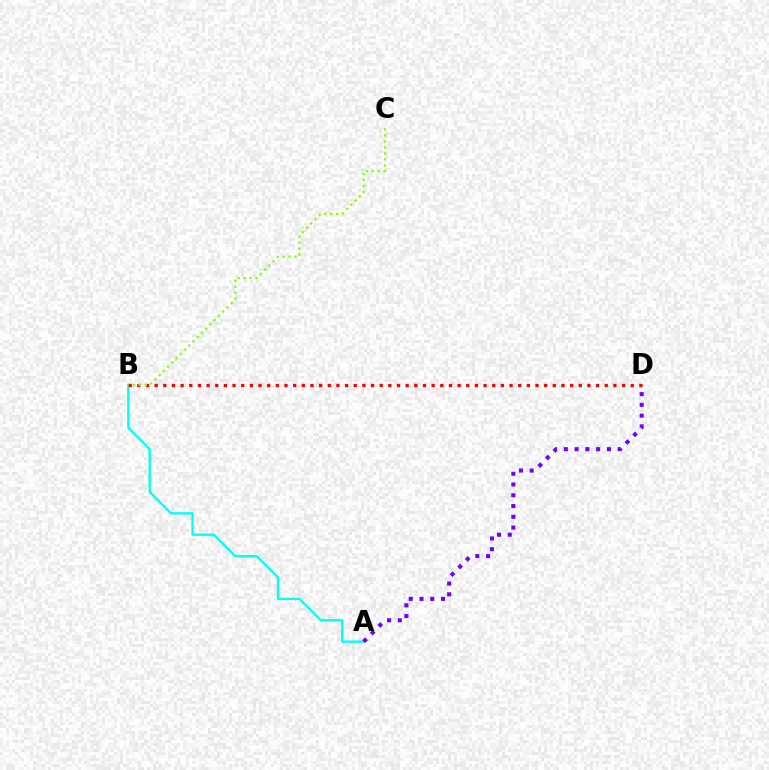{('A', 'B'): [{'color': '#00fff6', 'line_style': 'solid', 'thickness': 1.68}], ('B', 'D'): [{'color': '#ff0000', 'line_style': 'dotted', 'thickness': 2.35}], ('B', 'C'): [{'color': '#84ff00', 'line_style': 'dotted', 'thickness': 1.63}], ('A', 'D'): [{'color': '#7200ff', 'line_style': 'dotted', 'thickness': 2.92}]}